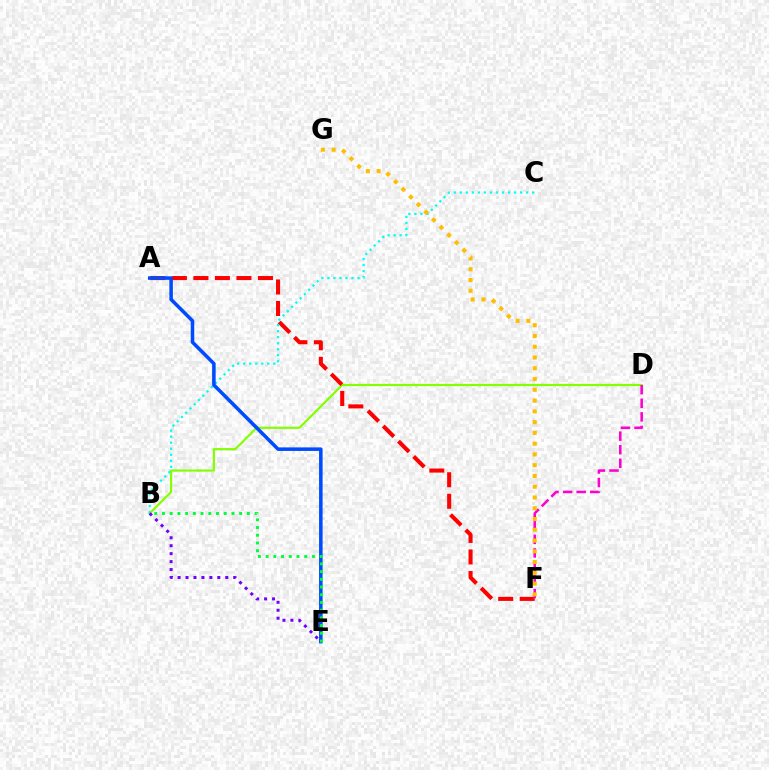{('B', 'D'): [{'color': '#84ff00', 'line_style': 'solid', 'thickness': 1.56}], ('A', 'F'): [{'color': '#ff0000', 'line_style': 'dashed', 'thickness': 2.92}], ('D', 'F'): [{'color': '#ff00cf', 'line_style': 'dashed', 'thickness': 1.84}], ('B', 'C'): [{'color': '#00fff6', 'line_style': 'dotted', 'thickness': 1.64}], ('F', 'G'): [{'color': '#ffbd00', 'line_style': 'dotted', 'thickness': 2.92}], ('B', 'E'): [{'color': '#7200ff', 'line_style': 'dotted', 'thickness': 2.16}, {'color': '#00ff39', 'line_style': 'dotted', 'thickness': 2.1}], ('A', 'E'): [{'color': '#004bff', 'line_style': 'solid', 'thickness': 2.55}]}